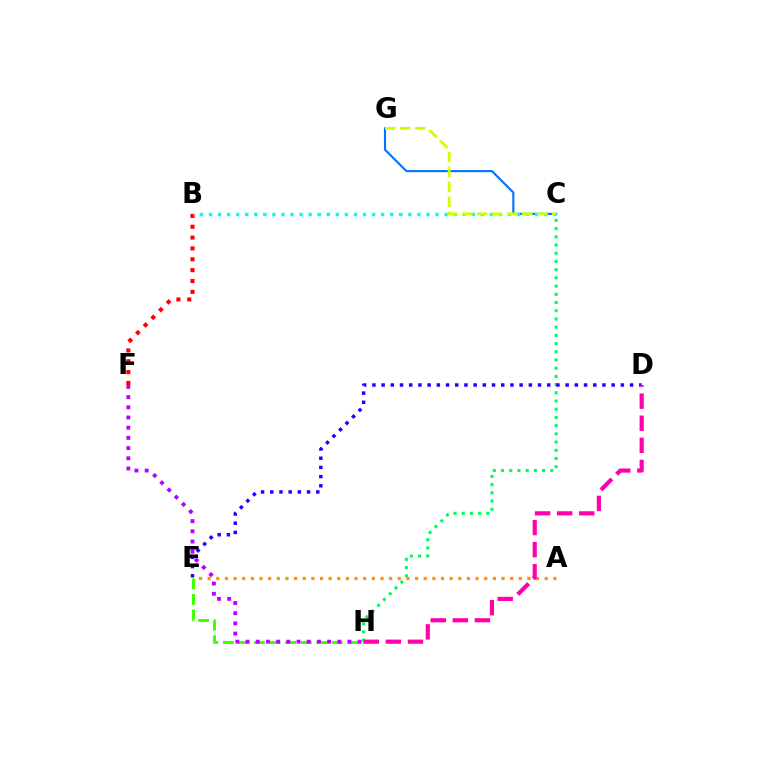{('B', 'F'): [{'color': '#ff0000', 'line_style': 'dotted', 'thickness': 2.95}], ('C', 'G'): [{'color': '#0074ff', 'line_style': 'solid', 'thickness': 1.52}, {'color': '#d1ff00', 'line_style': 'dashed', 'thickness': 2.04}], ('A', 'E'): [{'color': '#ff9400', 'line_style': 'dotted', 'thickness': 2.35}], ('C', 'H'): [{'color': '#00ff5c', 'line_style': 'dotted', 'thickness': 2.23}], ('E', 'H'): [{'color': '#3dff00', 'line_style': 'dashed', 'thickness': 2.12}], ('D', 'E'): [{'color': '#2500ff', 'line_style': 'dotted', 'thickness': 2.5}], ('B', 'C'): [{'color': '#00fff6', 'line_style': 'dotted', 'thickness': 2.46}], ('F', 'H'): [{'color': '#b900ff', 'line_style': 'dotted', 'thickness': 2.77}], ('D', 'H'): [{'color': '#ff00ac', 'line_style': 'dashed', 'thickness': 3.0}]}